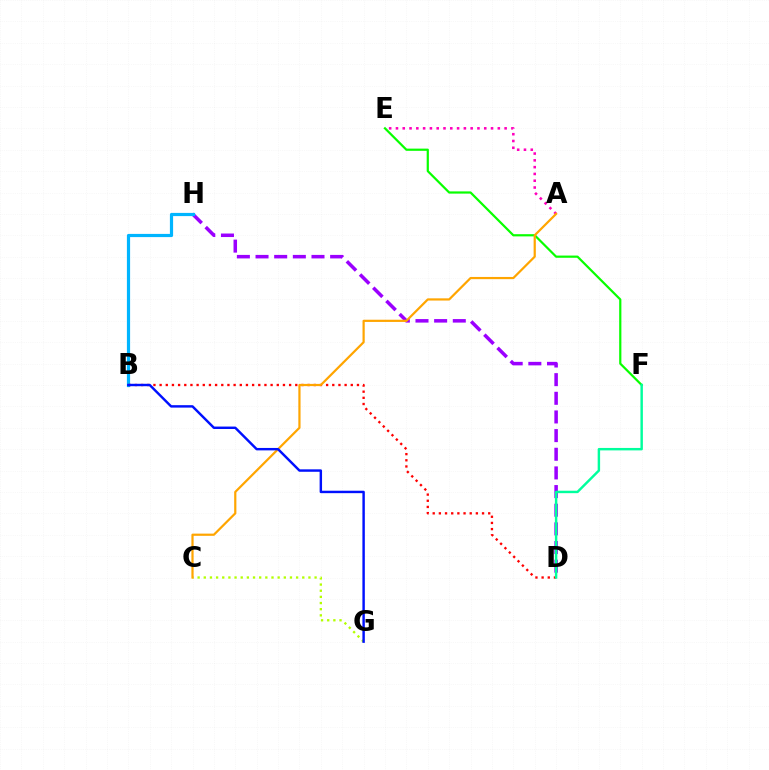{('A', 'E'): [{'color': '#ff00bd', 'line_style': 'dotted', 'thickness': 1.85}], ('D', 'H'): [{'color': '#9b00ff', 'line_style': 'dashed', 'thickness': 2.53}], ('B', 'H'): [{'color': '#00b5ff', 'line_style': 'solid', 'thickness': 2.3}], ('C', 'G'): [{'color': '#b3ff00', 'line_style': 'dotted', 'thickness': 1.67}], ('B', 'D'): [{'color': '#ff0000', 'line_style': 'dotted', 'thickness': 1.68}], ('E', 'F'): [{'color': '#08ff00', 'line_style': 'solid', 'thickness': 1.59}], ('A', 'C'): [{'color': '#ffa500', 'line_style': 'solid', 'thickness': 1.59}], ('D', 'F'): [{'color': '#00ff9d', 'line_style': 'solid', 'thickness': 1.76}], ('B', 'G'): [{'color': '#0010ff', 'line_style': 'solid', 'thickness': 1.75}]}